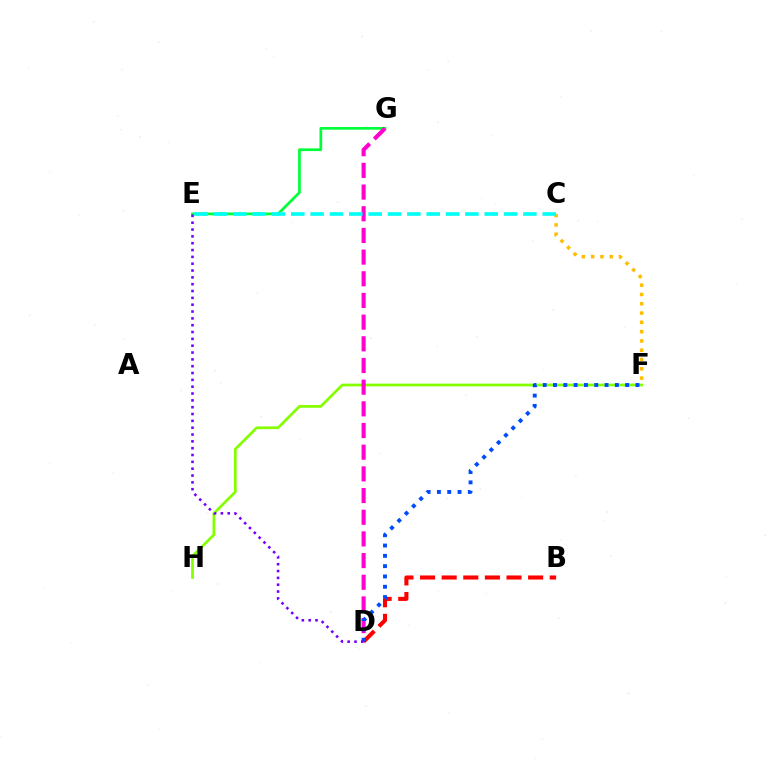{('E', 'G'): [{'color': '#00ff39', 'line_style': 'solid', 'thickness': 1.95}], ('C', 'F'): [{'color': '#ffbd00', 'line_style': 'dotted', 'thickness': 2.52}], ('F', 'H'): [{'color': '#84ff00', 'line_style': 'solid', 'thickness': 1.96}], ('D', 'G'): [{'color': '#ff00cf', 'line_style': 'dashed', 'thickness': 2.94}], ('B', 'D'): [{'color': '#ff0000', 'line_style': 'dashed', 'thickness': 2.94}], ('D', 'F'): [{'color': '#004bff', 'line_style': 'dotted', 'thickness': 2.8}], ('D', 'E'): [{'color': '#7200ff', 'line_style': 'dotted', 'thickness': 1.86}], ('C', 'E'): [{'color': '#00fff6', 'line_style': 'dashed', 'thickness': 2.63}]}